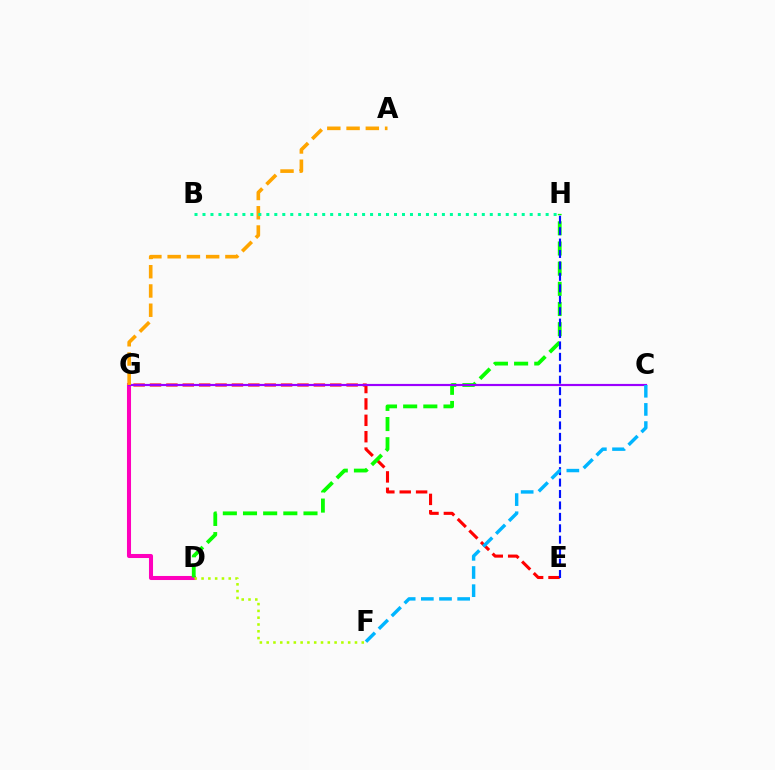{('E', 'G'): [{'color': '#ff0000', 'line_style': 'dashed', 'thickness': 2.23}], ('D', 'G'): [{'color': '#ff00bd', 'line_style': 'solid', 'thickness': 2.92}], ('D', 'H'): [{'color': '#08ff00', 'line_style': 'dashed', 'thickness': 2.74}], ('C', 'G'): [{'color': '#9b00ff', 'line_style': 'solid', 'thickness': 1.56}], ('A', 'G'): [{'color': '#ffa500', 'line_style': 'dashed', 'thickness': 2.62}], ('D', 'F'): [{'color': '#b3ff00', 'line_style': 'dotted', 'thickness': 1.85}], ('E', 'H'): [{'color': '#0010ff', 'line_style': 'dashed', 'thickness': 1.55}], ('B', 'H'): [{'color': '#00ff9d', 'line_style': 'dotted', 'thickness': 2.17}], ('C', 'F'): [{'color': '#00b5ff', 'line_style': 'dashed', 'thickness': 2.47}]}